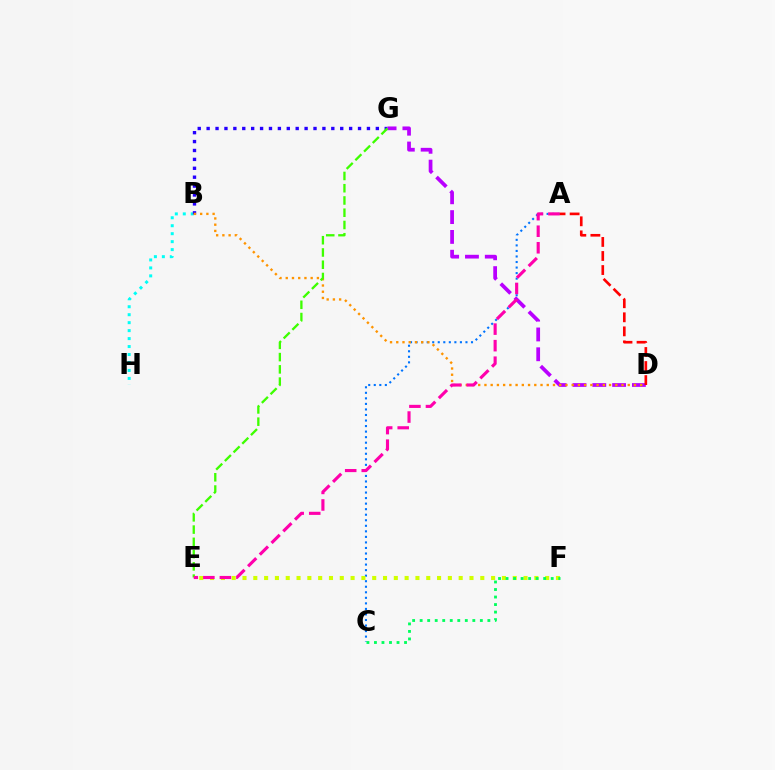{('B', 'H'): [{'color': '#00fff6', 'line_style': 'dotted', 'thickness': 2.16}], ('A', 'C'): [{'color': '#0074ff', 'line_style': 'dotted', 'thickness': 1.51}], ('B', 'G'): [{'color': '#2500ff', 'line_style': 'dotted', 'thickness': 2.42}], ('D', 'G'): [{'color': '#b900ff', 'line_style': 'dashed', 'thickness': 2.69}], ('B', 'D'): [{'color': '#ff9400', 'line_style': 'dotted', 'thickness': 1.69}], ('E', 'F'): [{'color': '#d1ff00', 'line_style': 'dotted', 'thickness': 2.94}], ('E', 'G'): [{'color': '#3dff00', 'line_style': 'dashed', 'thickness': 1.66}], ('C', 'F'): [{'color': '#00ff5c', 'line_style': 'dotted', 'thickness': 2.04}], ('A', 'E'): [{'color': '#ff00ac', 'line_style': 'dashed', 'thickness': 2.25}], ('A', 'D'): [{'color': '#ff0000', 'line_style': 'dashed', 'thickness': 1.91}]}